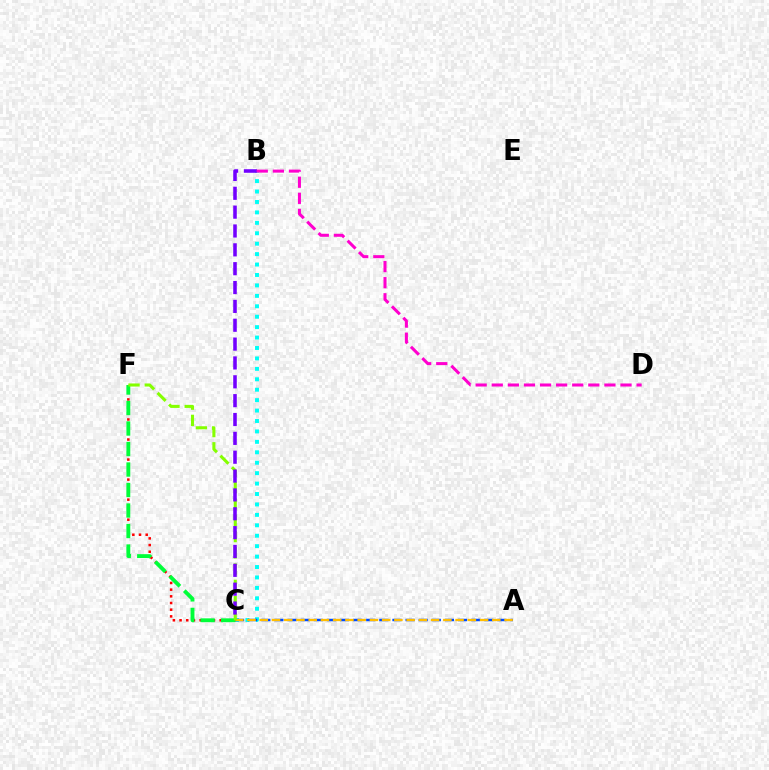{('B', 'C'): [{'color': '#00fff6', 'line_style': 'dotted', 'thickness': 2.83}, {'color': '#7200ff', 'line_style': 'dashed', 'thickness': 2.56}], ('A', 'C'): [{'color': '#004bff', 'line_style': 'dashed', 'thickness': 1.78}, {'color': '#ffbd00', 'line_style': 'dashed', 'thickness': 1.66}], ('C', 'F'): [{'color': '#ff0000', 'line_style': 'dotted', 'thickness': 1.82}, {'color': '#00ff39', 'line_style': 'dashed', 'thickness': 2.78}, {'color': '#84ff00', 'line_style': 'dashed', 'thickness': 2.21}], ('B', 'D'): [{'color': '#ff00cf', 'line_style': 'dashed', 'thickness': 2.19}]}